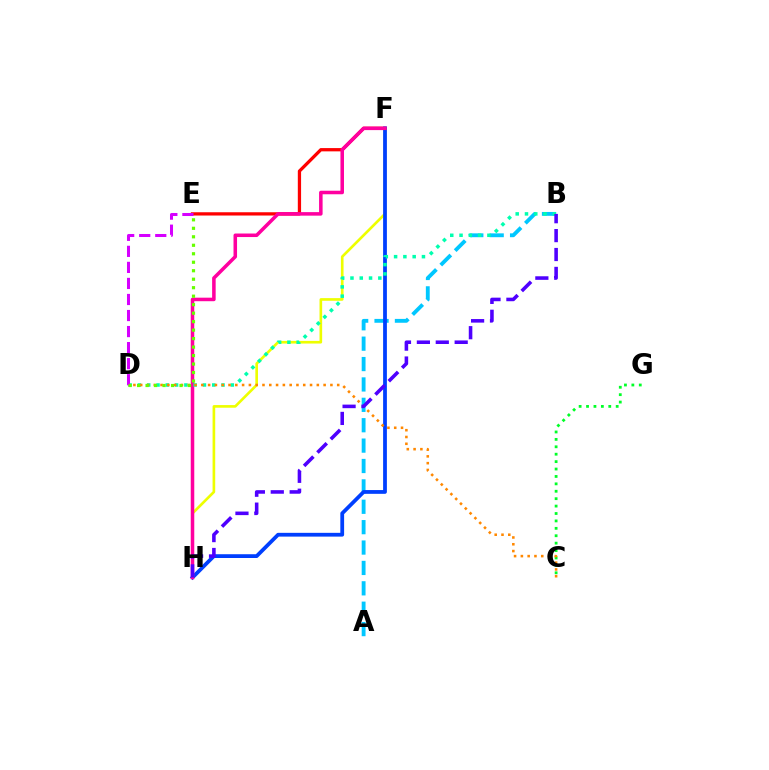{('A', 'B'): [{'color': '#00c7ff', 'line_style': 'dashed', 'thickness': 2.77}], ('F', 'H'): [{'color': '#eeff00', 'line_style': 'solid', 'thickness': 1.91}, {'color': '#003fff', 'line_style': 'solid', 'thickness': 2.72}, {'color': '#ff00a0', 'line_style': 'solid', 'thickness': 2.55}], ('E', 'F'): [{'color': '#ff0000', 'line_style': 'solid', 'thickness': 2.36}], ('C', 'G'): [{'color': '#00ff27', 'line_style': 'dotted', 'thickness': 2.01}], ('B', 'D'): [{'color': '#00ffaf', 'line_style': 'dotted', 'thickness': 2.52}], ('C', 'D'): [{'color': '#ff8800', 'line_style': 'dotted', 'thickness': 1.85}], ('D', 'E'): [{'color': '#d600ff', 'line_style': 'dashed', 'thickness': 2.18}, {'color': '#66ff00', 'line_style': 'dotted', 'thickness': 2.31}], ('B', 'H'): [{'color': '#4f00ff', 'line_style': 'dashed', 'thickness': 2.57}]}